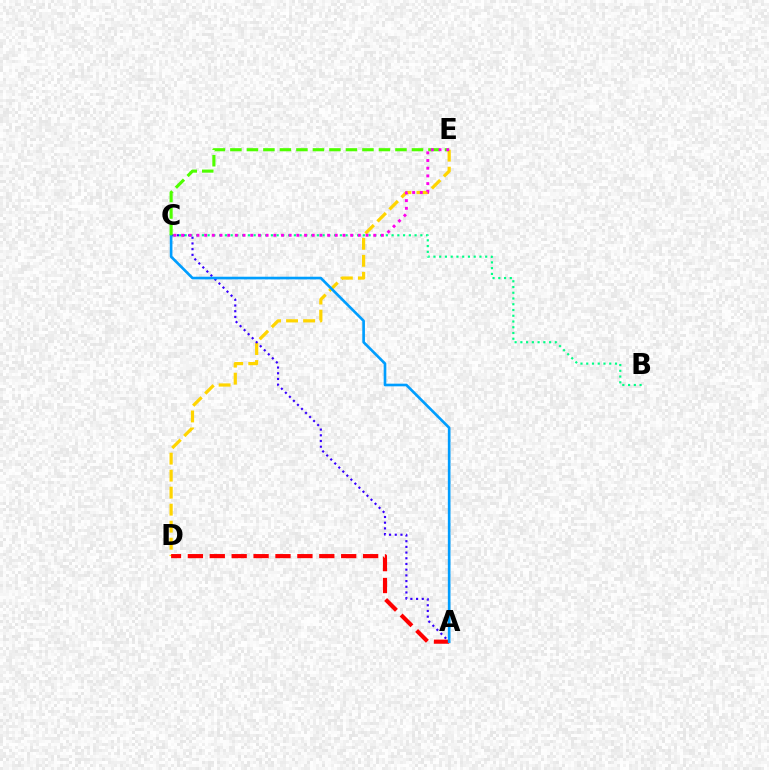{('B', 'C'): [{'color': '#00ff86', 'line_style': 'dotted', 'thickness': 1.56}], ('D', 'E'): [{'color': '#ffd500', 'line_style': 'dashed', 'thickness': 2.31}], ('A', 'D'): [{'color': '#ff0000', 'line_style': 'dashed', 'thickness': 2.98}], ('A', 'C'): [{'color': '#3700ff', 'line_style': 'dotted', 'thickness': 1.55}, {'color': '#009eff', 'line_style': 'solid', 'thickness': 1.91}], ('C', 'E'): [{'color': '#4fff00', 'line_style': 'dashed', 'thickness': 2.24}, {'color': '#ff00ed', 'line_style': 'dotted', 'thickness': 2.09}]}